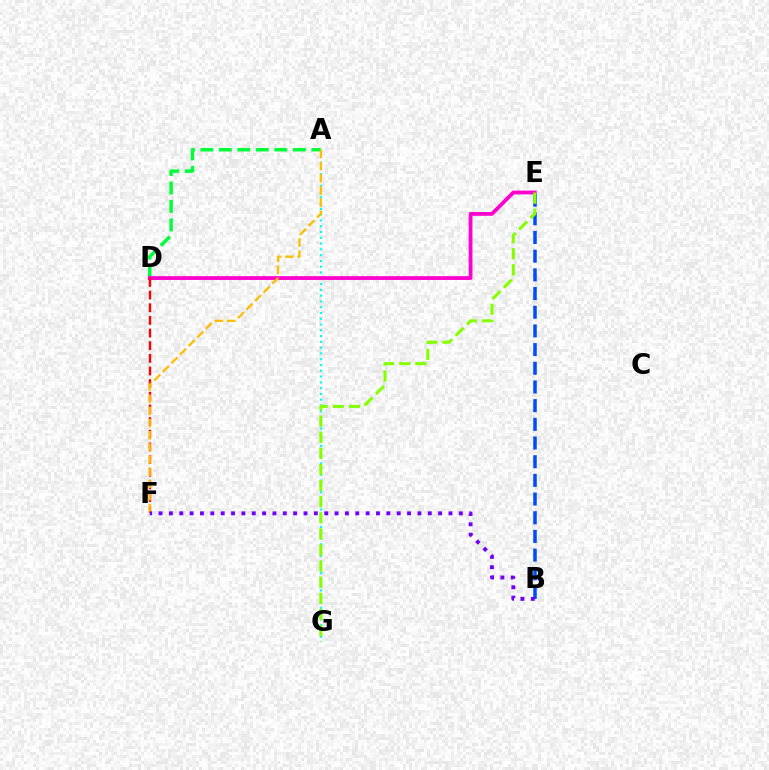{('A', 'D'): [{'color': '#00ff39', 'line_style': 'dashed', 'thickness': 2.51}], ('B', 'E'): [{'color': '#004bff', 'line_style': 'dashed', 'thickness': 2.54}], ('A', 'G'): [{'color': '#00fff6', 'line_style': 'dotted', 'thickness': 1.57}], ('D', 'E'): [{'color': '#ff00cf', 'line_style': 'solid', 'thickness': 2.73}], ('D', 'F'): [{'color': '#ff0000', 'line_style': 'dashed', 'thickness': 1.72}], ('E', 'G'): [{'color': '#84ff00', 'line_style': 'dashed', 'thickness': 2.19}], ('A', 'F'): [{'color': '#ffbd00', 'line_style': 'dashed', 'thickness': 1.65}], ('B', 'F'): [{'color': '#7200ff', 'line_style': 'dotted', 'thickness': 2.81}]}